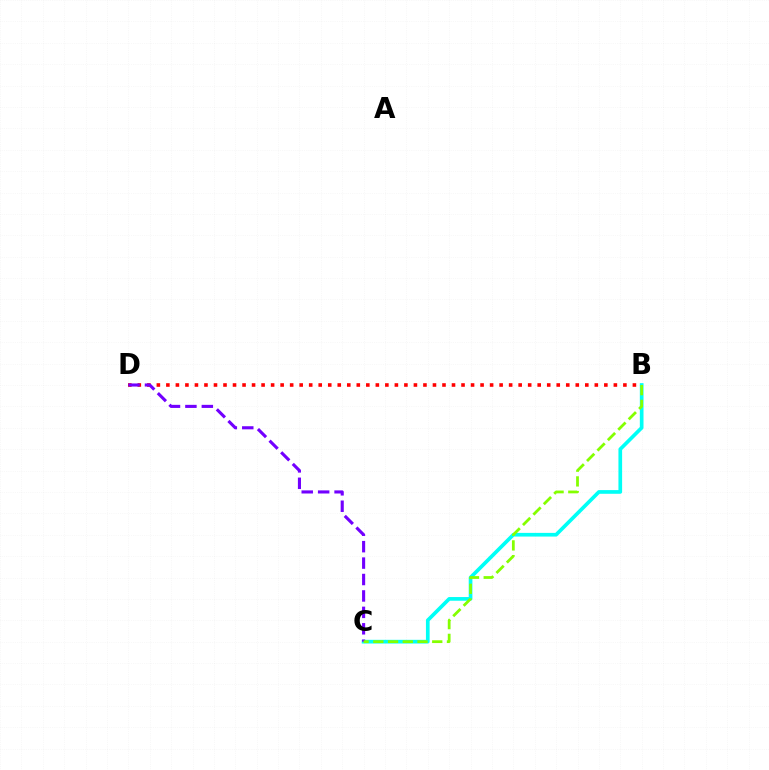{('B', 'C'): [{'color': '#00fff6', 'line_style': 'solid', 'thickness': 2.65}, {'color': '#84ff00', 'line_style': 'dashed', 'thickness': 2.0}], ('B', 'D'): [{'color': '#ff0000', 'line_style': 'dotted', 'thickness': 2.59}], ('C', 'D'): [{'color': '#7200ff', 'line_style': 'dashed', 'thickness': 2.23}]}